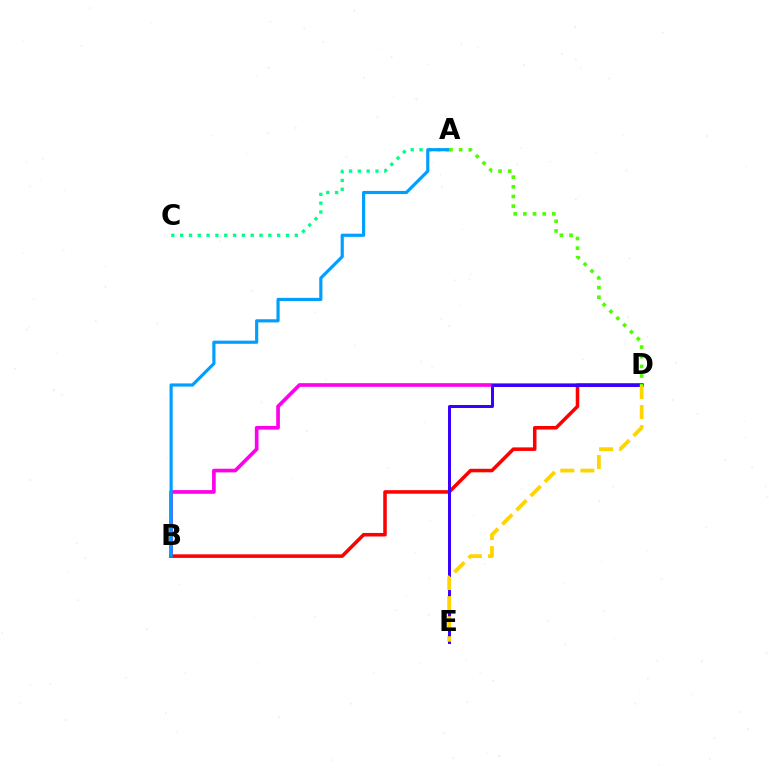{('B', 'D'): [{'color': '#ff00ed', 'line_style': 'solid', 'thickness': 2.64}, {'color': '#ff0000', 'line_style': 'solid', 'thickness': 2.55}], ('A', 'C'): [{'color': '#00ff86', 'line_style': 'dotted', 'thickness': 2.4}], ('D', 'E'): [{'color': '#3700ff', 'line_style': 'solid', 'thickness': 2.14}, {'color': '#ffd500', 'line_style': 'dashed', 'thickness': 2.72}], ('A', 'B'): [{'color': '#009eff', 'line_style': 'solid', 'thickness': 2.28}], ('A', 'D'): [{'color': '#4fff00', 'line_style': 'dotted', 'thickness': 2.62}]}